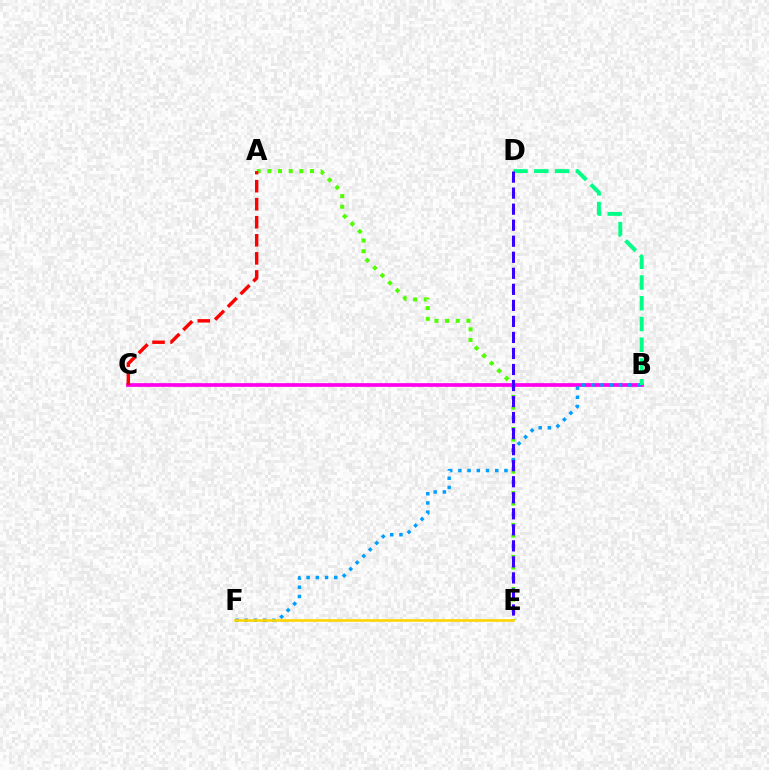{('A', 'E'): [{'color': '#4fff00', 'line_style': 'dotted', 'thickness': 2.9}], ('B', 'C'): [{'color': '#ff00ed', 'line_style': 'solid', 'thickness': 2.66}], ('B', 'F'): [{'color': '#009eff', 'line_style': 'dotted', 'thickness': 2.5}], ('A', 'C'): [{'color': '#ff0000', 'line_style': 'dashed', 'thickness': 2.45}], ('B', 'D'): [{'color': '#00ff86', 'line_style': 'dashed', 'thickness': 2.82}], ('D', 'E'): [{'color': '#3700ff', 'line_style': 'dashed', 'thickness': 2.18}], ('E', 'F'): [{'color': '#ffd500', 'line_style': 'solid', 'thickness': 1.87}]}